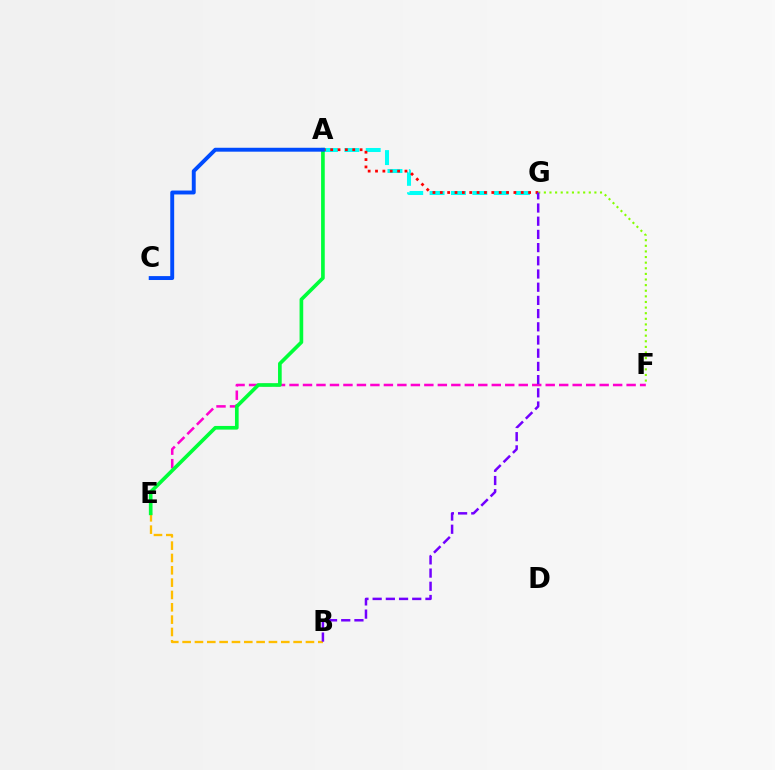{('A', 'G'): [{'color': '#00fff6', 'line_style': 'dashed', 'thickness': 2.9}, {'color': '#ff0000', 'line_style': 'dotted', 'thickness': 2.0}], ('E', 'F'): [{'color': '#ff00cf', 'line_style': 'dashed', 'thickness': 1.83}], ('F', 'G'): [{'color': '#84ff00', 'line_style': 'dotted', 'thickness': 1.53}], ('B', 'E'): [{'color': '#ffbd00', 'line_style': 'dashed', 'thickness': 1.68}], ('B', 'G'): [{'color': '#7200ff', 'line_style': 'dashed', 'thickness': 1.79}], ('A', 'E'): [{'color': '#00ff39', 'line_style': 'solid', 'thickness': 2.64}], ('A', 'C'): [{'color': '#004bff', 'line_style': 'solid', 'thickness': 2.82}]}